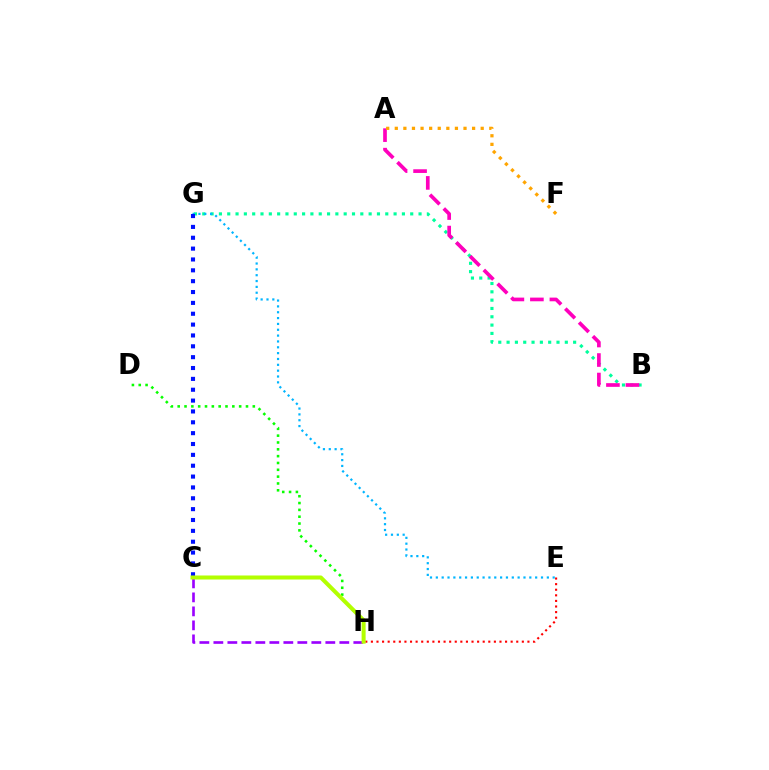{('B', 'G'): [{'color': '#00ff9d', 'line_style': 'dotted', 'thickness': 2.26}], ('D', 'H'): [{'color': '#08ff00', 'line_style': 'dotted', 'thickness': 1.86}], ('E', 'H'): [{'color': '#ff0000', 'line_style': 'dotted', 'thickness': 1.52}], ('A', 'B'): [{'color': '#ff00bd', 'line_style': 'dashed', 'thickness': 2.65}], ('E', 'G'): [{'color': '#00b5ff', 'line_style': 'dotted', 'thickness': 1.59}], ('C', 'G'): [{'color': '#0010ff', 'line_style': 'dotted', 'thickness': 2.95}], ('C', 'H'): [{'color': '#9b00ff', 'line_style': 'dashed', 'thickness': 1.9}, {'color': '#b3ff00', 'line_style': 'solid', 'thickness': 2.9}], ('A', 'F'): [{'color': '#ffa500', 'line_style': 'dotted', 'thickness': 2.33}]}